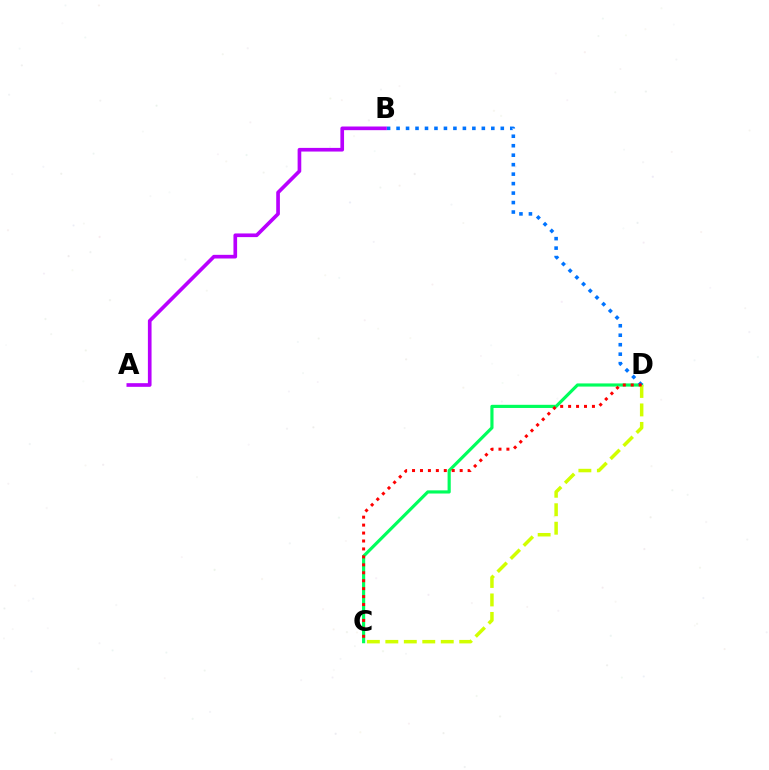{('C', 'D'): [{'color': '#00ff5c', 'line_style': 'solid', 'thickness': 2.27}, {'color': '#d1ff00', 'line_style': 'dashed', 'thickness': 2.51}, {'color': '#ff0000', 'line_style': 'dotted', 'thickness': 2.16}], ('B', 'D'): [{'color': '#0074ff', 'line_style': 'dotted', 'thickness': 2.57}], ('A', 'B'): [{'color': '#b900ff', 'line_style': 'solid', 'thickness': 2.64}]}